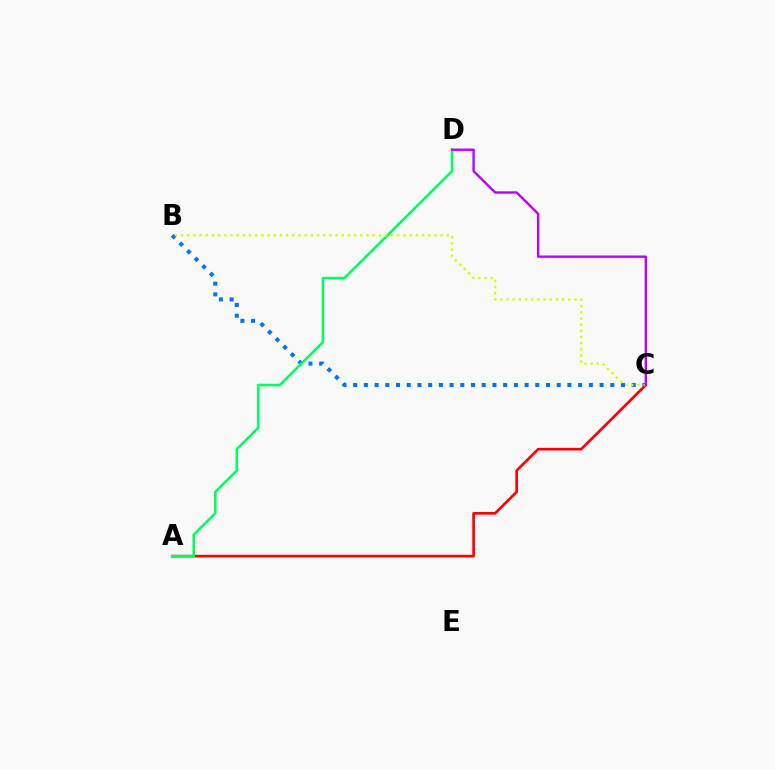{('B', 'C'): [{'color': '#0074ff', 'line_style': 'dotted', 'thickness': 2.91}, {'color': '#d1ff00', 'line_style': 'dotted', 'thickness': 1.68}], ('A', 'C'): [{'color': '#ff0000', 'line_style': 'solid', 'thickness': 1.9}], ('A', 'D'): [{'color': '#00ff5c', 'line_style': 'solid', 'thickness': 1.81}], ('C', 'D'): [{'color': '#b900ff', 'line_style': 'solid', 'thickness': 1.7}]}